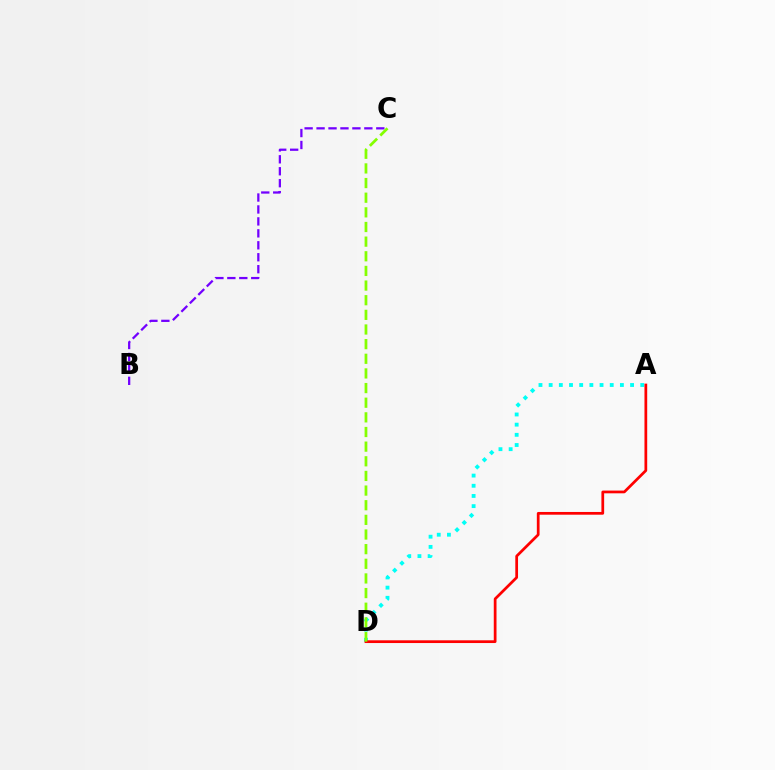{('B', 'C'): [{'color': '#7200ff', 'line_style': 'dashed', 'thickness': 1.62}], ('A', 'D'): [{'color': '#00fff6', 'line_style': 'dotted', 'thickness': 2.77}, {'color': '#ff0000', 'line_style': 'solid', 'thickness': 1.97}], ('C', 'D'): [{'color': '#84ff00', 'line_style': 'dashed', 'thickness': 1.99}]}